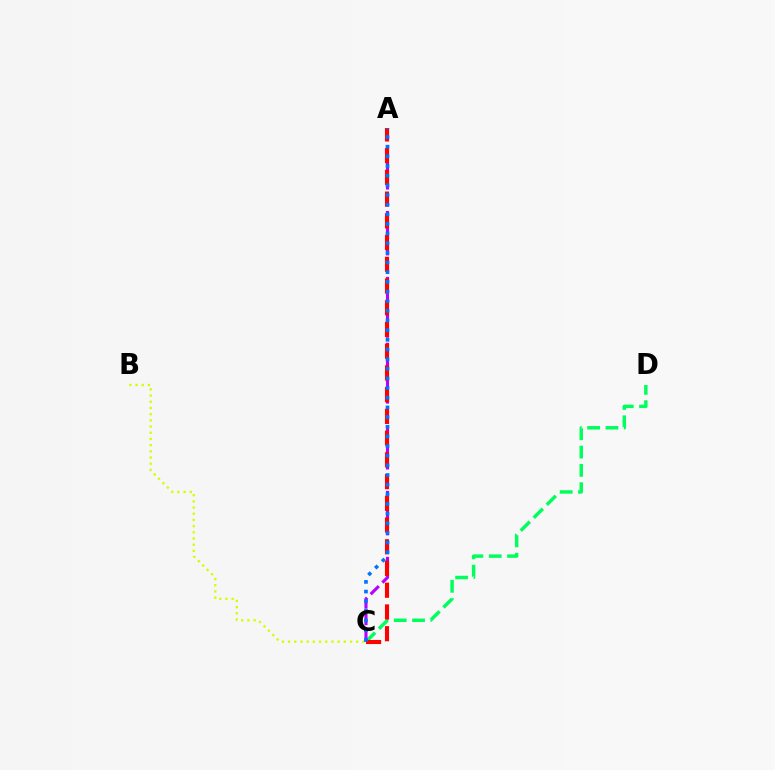{('C', 'D'): [{'color': '#00ff5c', 'line_style': 'dashed', 'thickness': 2.49}], ('B', 'C'): [{'color': '#d1ff00', 'line_style': 'dotted', 'thickness': 1.68}], ('A', 'C'): [{'color': '#b900ff', 'line_style': 'dashed', 'thickness': 2.24}, {'color': '#ff0000', 'line_style': 'dashed', 'thickness': 2.95}, {'color': '#0074ff', 'line_style': 'dotted', 'thickness': 2.62}]}